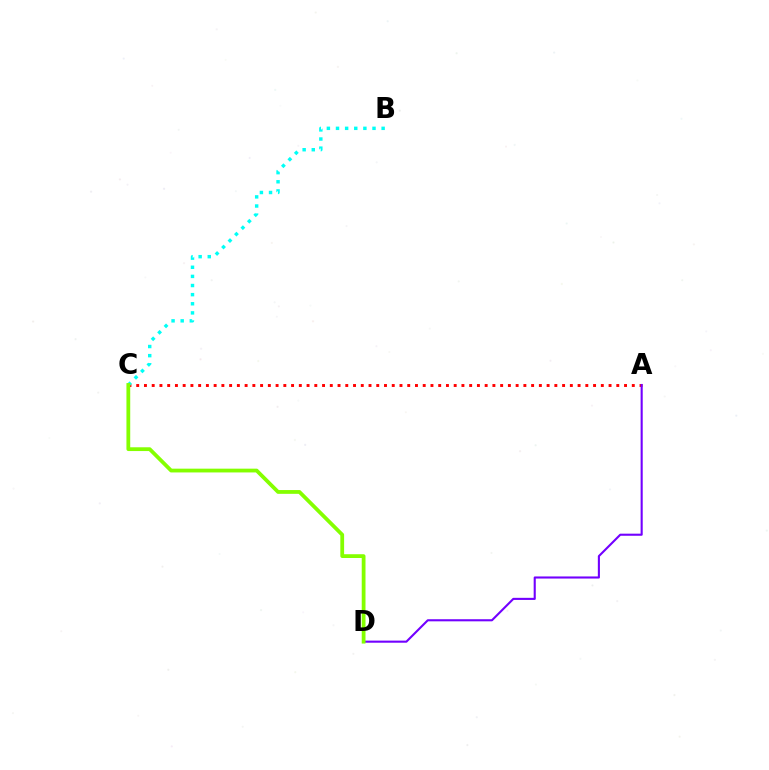{('A', 'C'): [{'color': '#ff0000', 'line_style': 'dotted', 'thickness': 2.1}], ('A', 'D'): [{'color': '#7200ff', 'line_style': 'solid', 'thickness': 1.51}], ('B', 'C'): [{'color': '#00fff6', 'line_style': 'dotted', 'thickness': 2.48}], ('C', 'D'): [{'color': '#84ff00', 'line_style': 'solid', 'thickness': 2.72}]}